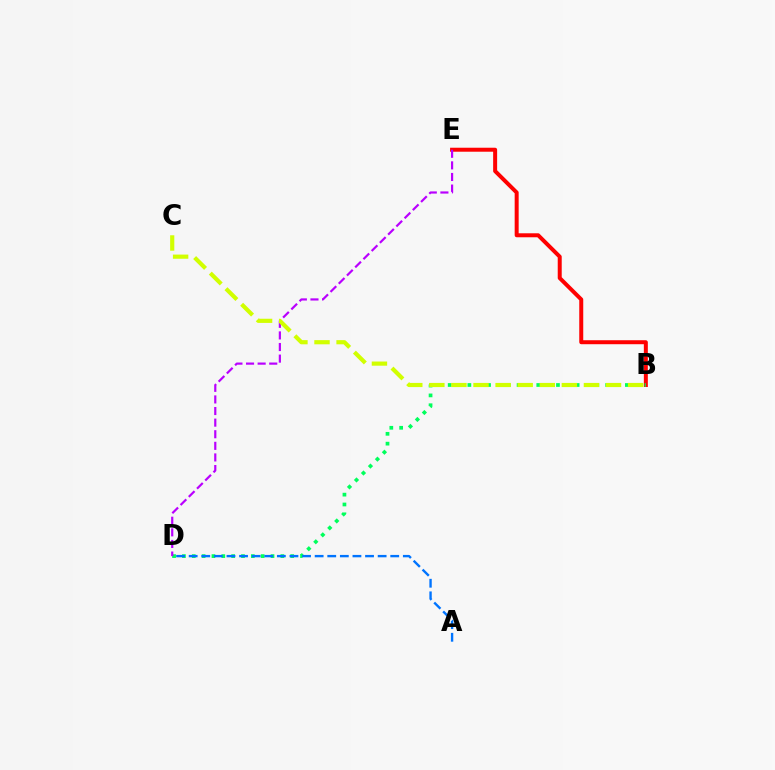{('B', 'E'): [{'color': '#ff0000', 'line_style': 'solid', 'thickness': 2.87}], ('B', 'D'): [{'color': '#00ff5c', 'line_style': 'dotted', 'thickness': 2.67}], ('A', 'D'): [{'color': '#0074ff', 'line_style': 'dashed', 'thickness': 1.71}], ('D', 'E'): [{'color': '#b900ff', 'line_style': 'dashed', 'thickness': 1.58}], ('B', 'C'): [{'color': '#d1ff00', 'line_style': 'dashed', 'thickness': 3.0}]}